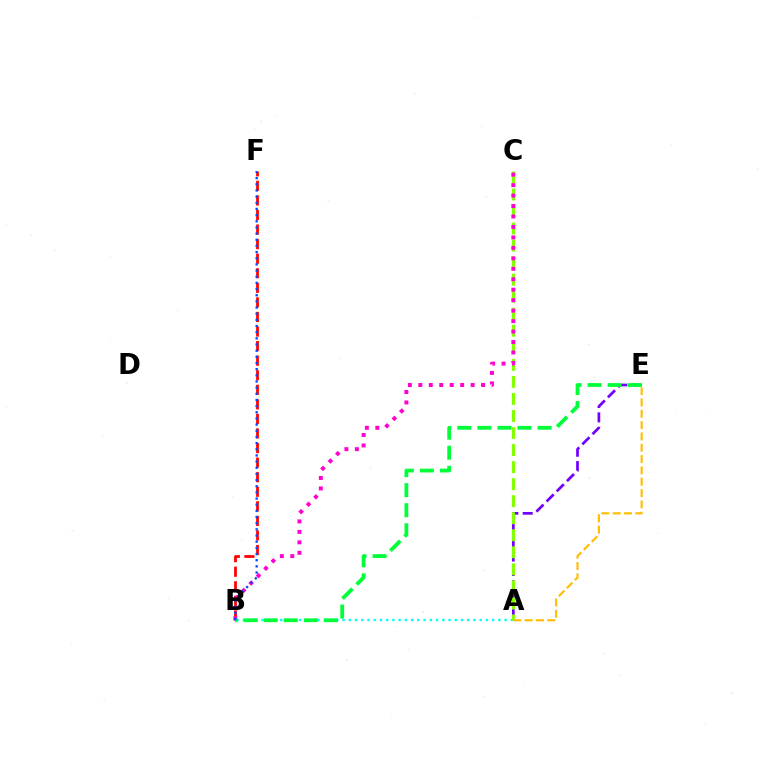{('B', 'F'): [{'color': '#ff0000', 'line_style': 'dashed', 'thickness': 1.98}, {'color': '#004bff', 'line_style': 'dotted', 'thickness': 1.67}], ('A', 'B'): [{'color': '#00fff6', 'line_style': 'dotted', 'thickness': 1.69}], ('A', 'E'): [{'color': '#7200ff', 'line_style': 'dashed', 'thickness': 1.96}, {'color': '#ffbd00', 'line_style': 'dashed', 'thickness': 1.54}], ('A', 'C'): [{'color': '#84ff00', 'line_style': 'dashed', 'thickness': 2.31}], ('B', 'C'): [{'color': '#ff00cf', 'line_style': 'dotted', 'thickness': 2.84}], ('B', 'E'): [{'color': '#00ff39', 'line_style': 'dashed', 'thickness': 2.72}]}